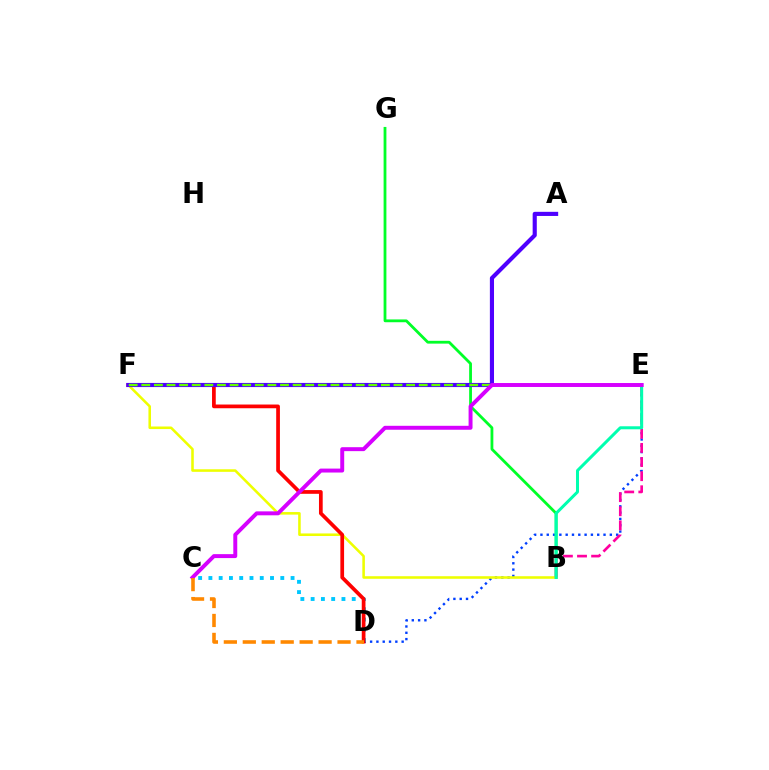{('D', 'E'): [{'color': '#003fff', 'line_style': 'dotted', 'thickness': 1.71}], ('C', 'D'): [{'color': '#00c7ff', 'line_style': 'dotted', 'thickness': 2.79}, {'color': '#ff8800', 'line_style': 'dashed', 'thickness': 2.57}], ('B', 'G'): [{'color': '#00ff27', 'line_style': 'solid', 'thickness': 2.02}], ('B', 'F'): [{'color': '#eeff00', 'line_style': 'solid', 'thickness': 1.84}], ('B', 'E'): [{'color': '#ff00a0', 'line_style': 'dashed', 'thickness': 1.92}, {'color': '#00ffaf', 'line_style': 'solid', 'thickness': 2.17}], ('D', 'F'): [{'color': '#ff0000', 'line_style': 'solid', 'thickness': 2.68}], ('A', 'F'): [{'color': '#4f00ff', 'line_style': 'solid', 'thickness': 2.98}], ('E', 'F'): [{'color': '#66ff00', 'line_style': 'dashed', 'thickness': 1.71}], ('C', 'E'): [{'color': '#d600ff', 'line_style': 'solid', 'thickness': 2.84}]}